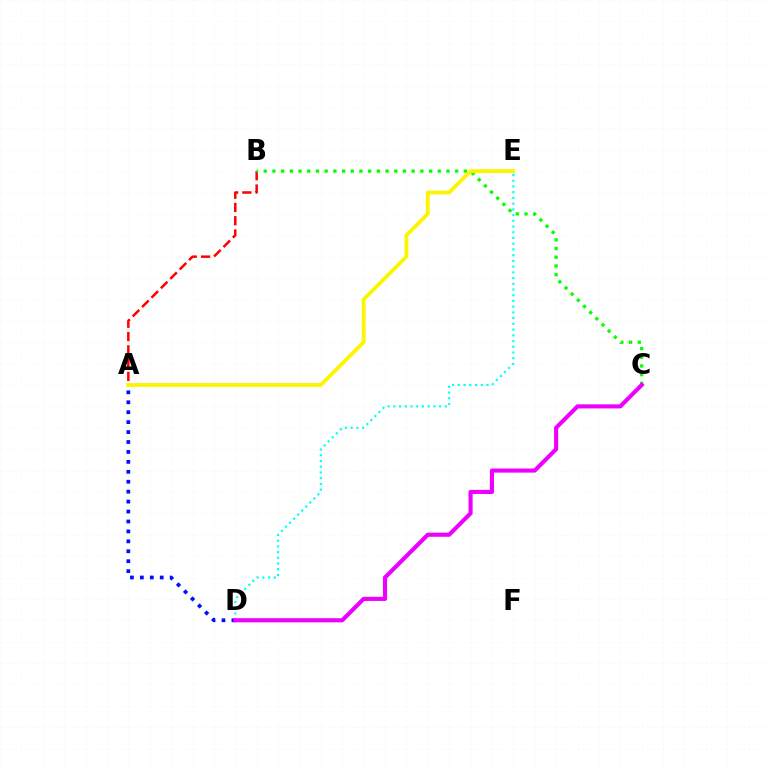{('A', 'B'): [{'color': '#ff0000', 'line_style': 'dashed', 'thickness': 1.8}], ('B', 'C'): [{'color': '#08ff00', 'line_style': 'dotted', 'thickness': 2.36}], ('A', 'E'): [{'color': '#fcf500', 'line_style': 'solid', 'thickness': 2.74}], ('A', 'D'): [{'color': '#0010ff', 'line_style': 'dotted', 'thickness': 2.7}], ('D', 'E'): [{'color': '#00fff6', 'line_style': 'dotted', 'thickness': 1.56}], ('C', 'D'): [{'color': '#ee00ff', 'line_style': 'solid', 'thickness': 2.97}]}